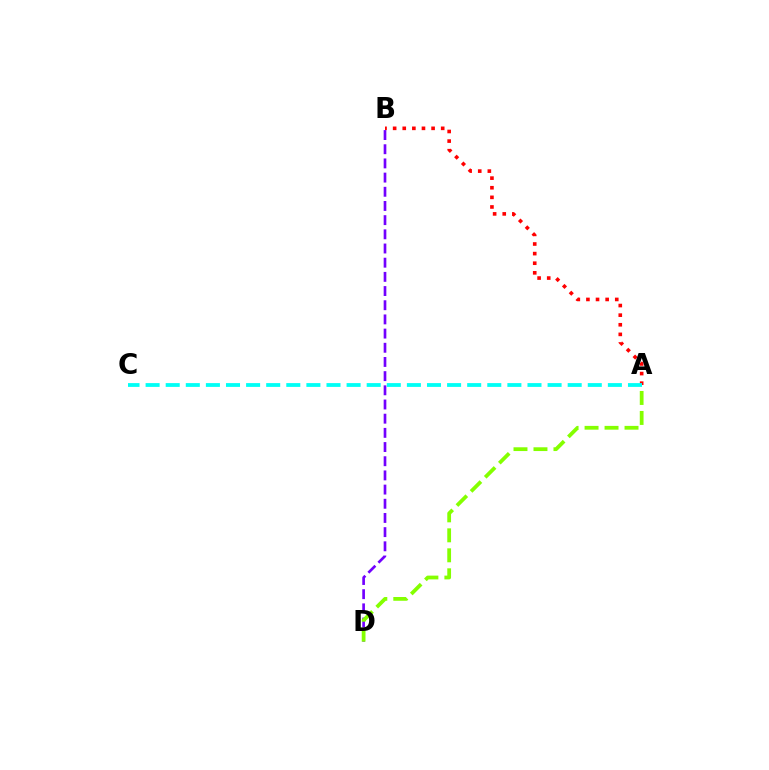{('A', 'B'): [{'color': '#ff0000', 'line_style': 'dotted', 'thickness': 2.61}], ('B', 'D'): [{'color': '#7200ff', 'line_style': 'dashed', 'thickness': 1.93}], ('A', 'D'): [{'color': '#84ff00', 'line_style': 'dashed', 'thickness': 2.71}], ('A', 'C'): [{'color': '#00fff6', 'line_style': 'dashed', 'thickness': 2.73}]}